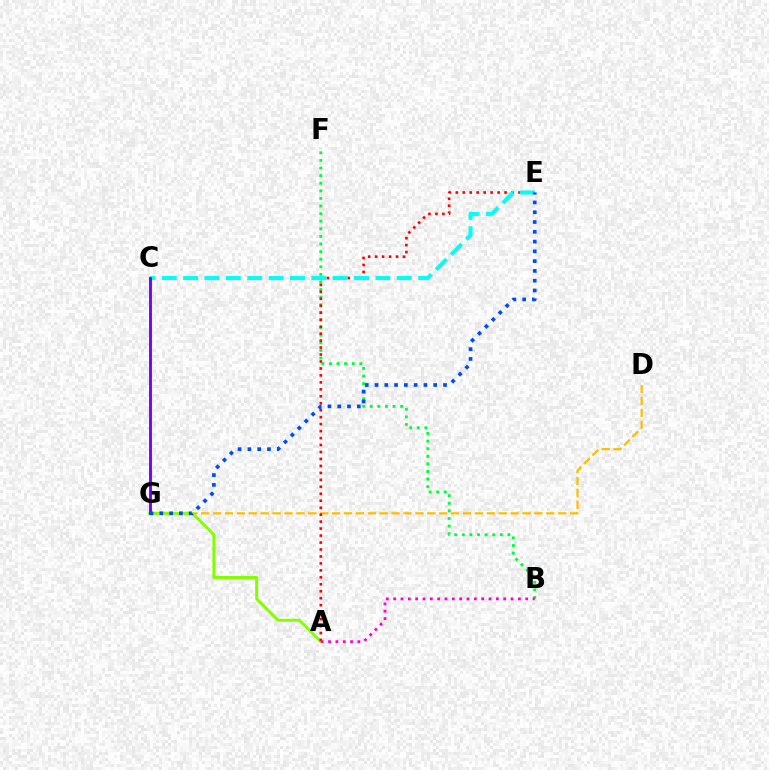{('D', 'G'): [{'color': '#ffbd00', 'line_style': 'dashed', 'thickness': 1.62}], ('A', 'G'): [{'color': '#84ff00', 'line_style': 'solid', 'thickness': 2.16}], ('B', 'F'): [{'color': '#00ff39', 'line_style': 'dotted', 'thickness': 2.06}], ('A', 'E'): [{'color': '#ff0000', 'line_style': 'dotted', 'thickness': 1.89}], ('C', 'E'): [{'color': '#00fff6', 'line_style': 'dashed', 'thickness': 2.9}], ('C', 'G'): [{'color': '#7200ff', 'line_style': 'solid', 'thickness': 2.06}], ('A', 'B'): [{'color': '#ff00cf', 'line_style': 'dotted', 'thickness': 1.99}], ('E', 'G'): [{'color': '#004bff', 'line_style': 'dotted', 'thickness': 2.66}]}